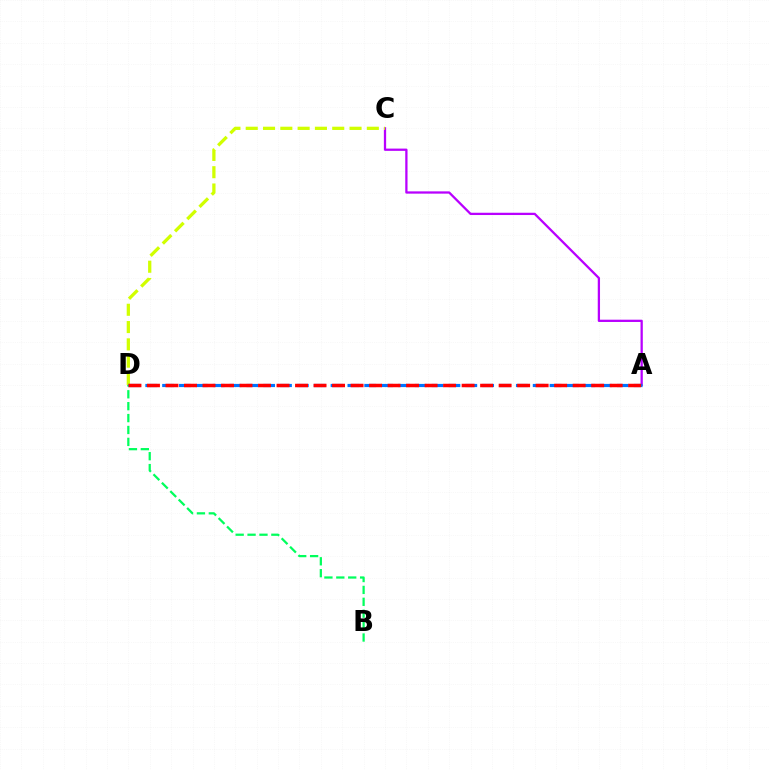{('B', 'D'): [{'color': '#00ff5c', 'line_style': 'dashed', 'thickness': 1.62}], ('A', 'C'): [{'color': '#b900ff', 'line_style': 'solid', 'thickness': 1.64}], ('C', 'D'): [{'color': '#d1ff00', 'line_style': 'dashed', 'thickness': 2.35}], ('A', 'D'): [{'color': '#0074ff', 'line_style': 'dashed', 'thickness': 2.29}, {'color': '#ff0000', 'line_style': 'dashed', 'thickness': 2.51}]}